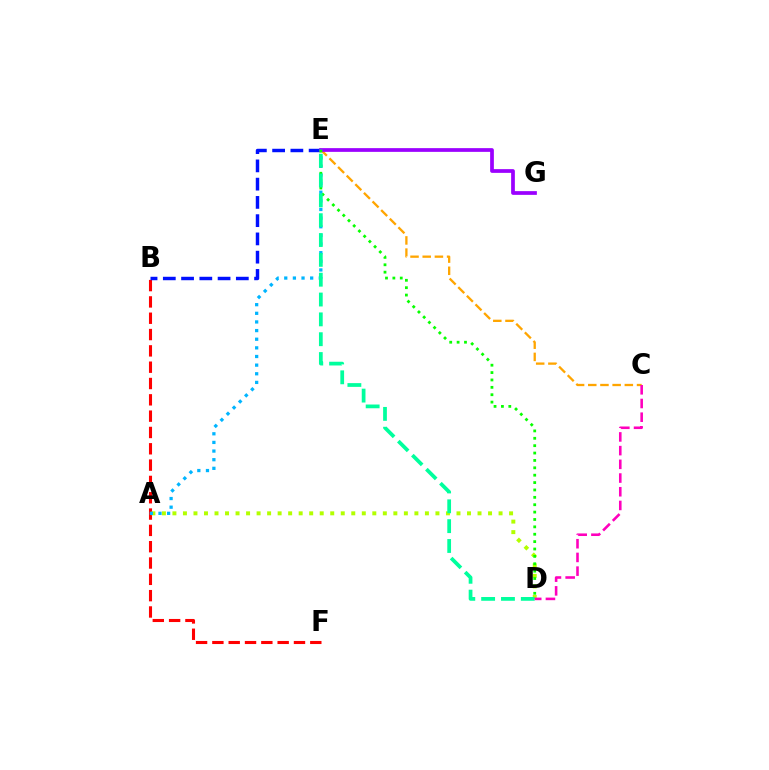{('C', 'E'): [{'color': '#ffa500', 'line_style': 'dashed', 'thickness': 1.66}], ('B', 'F'): [{'color': '#ff0000', 'line_style': 'dashed', 'thickness': 2.22}], ('B', 'E'): [{'color': '#0010ff', 'line_style': 'dashed', 'thickness': 2.48}], ('A', 'D'): [{'color': '#b3ff00', 'line_style': 'dotted', 'thickness': 2.86}], ('E', 'G'): [{'color': '#9b00ff', 'line_style': 'solid', 'thickness': 2.68}], ('A', 'E'): [{'color': '#00b5ff', 'line_style': 'dotted', 'thickness': 2.35}], ('D', 'E'): [{'color': '#08ff00', 'line_style': 'dotted', 'thickness': 2.01}, {'color': '#00ff9d', 'line_style': 'dashed', 'thickness': 2.69}], ('C', 'D'): [{'color': '#ff00bd', 'line_style': 'dashed', 'thickness': 1.86}]}